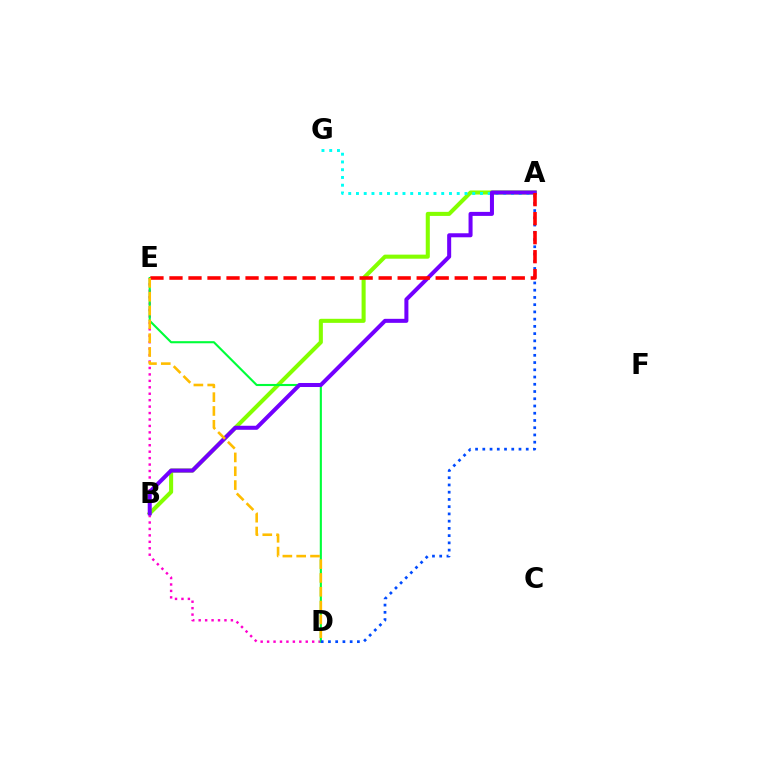{('A', 'B'): [{'color': '#84ff00', 'line_style': 'solid', 'thickness': 2.93}, {'color': '#7200ff', 'line_style': 'solid', 'thickness': 2.9}], ('D', 'E'): [{'color': '#ff00cf', 'line_style': 'dotted', 'thickness': 1.75}, {'color': '#00ff39', 'line_style': 'solid', 'thickness': 1.52}, {'color': '#ffbd00', 'line_style': 'dashed', 'thickness': 1.88}], ('A', 'G'): [{'color': '#00fff6', 'line_style': 'dotted', 'thickness': 2.11}], ('A', 'D'): [{'color': '#004bff', 'line_style': 'dotted', 'thickness': 1.97}], ('A', 'E'): [{'color': '#ff0000', 'line_style': 'dashed', 'thickness': 2.58}]}